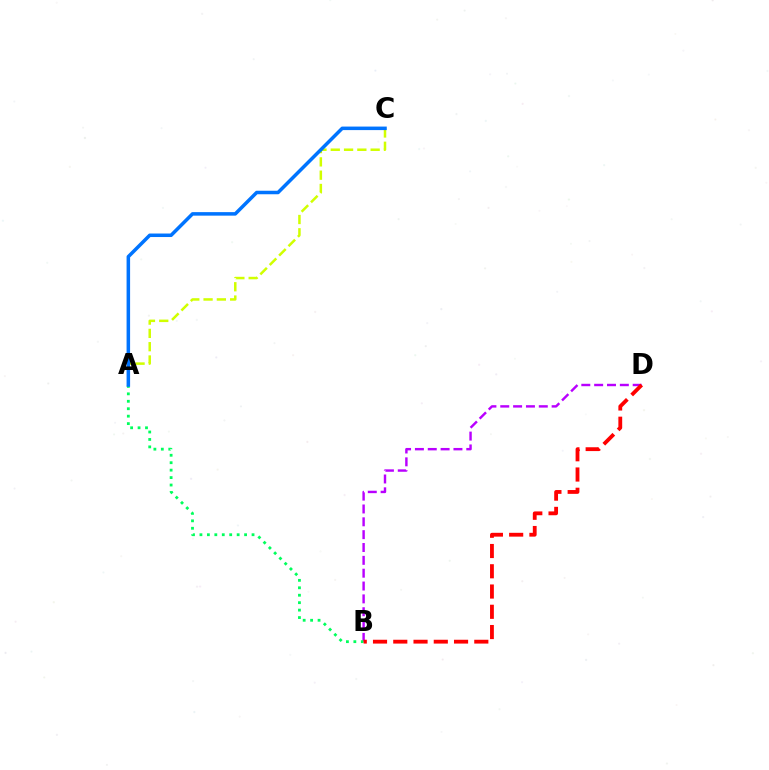{('B', 'D'): [{'color': '#b900ff', 'line_style': 'dashed', 'thickness': 1.74}, {'color': '#ff0000', 'line_style': 'dashed', 'thickness': 2.75}], ('A', 'C'): [{'color': '#d1ff00', 'line_style': 'dashed', 'thickness': 1.81}, {'color': '#0074ff', 'line_style': 'solid', 'thickness': 2.53}], ('A', 'B'): [{'color': '#00ff5c', 'line_style': 'dotted', 'thickness': 2.02}]}